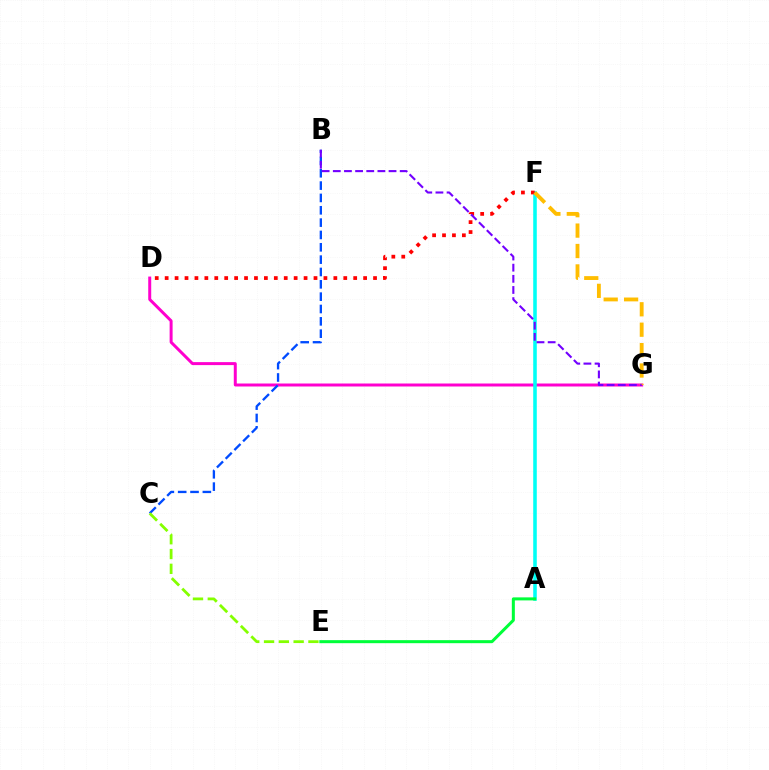{('D', 'G'): [{'color': '#ff00cf', 'line_style': 'solid', 'thickness': 2.15}], ('A', 'F'): [{'color': '#00fff6', 'line_style': 'solid', 'thickness': 2.56}], ('B', 'C'): [{'color': '#004bff', 'line_style': 'dashed', 'thickness': 1.68}], ('D', 'F'): [{'color': '#ff0000', 'line_style': 'dotted', 'thickness': 2.7}], ('F', 'G'): [{'color': '#ffbd00', 'line_style': 'dashed', 'thickness': 2.77}], ('B', 'G'): [{'color': '#7200ff', 'line_style': 'dashed', 'thickness': 1.51}], ('C', 'E'): [{'color': '#84ff00', 'line_style': 'dashed', 'thickness': 2.01}], ('A', 'E'): [{'color': '#00ff39', 'line_style': 'solid', 'thickness': 2.18}]}